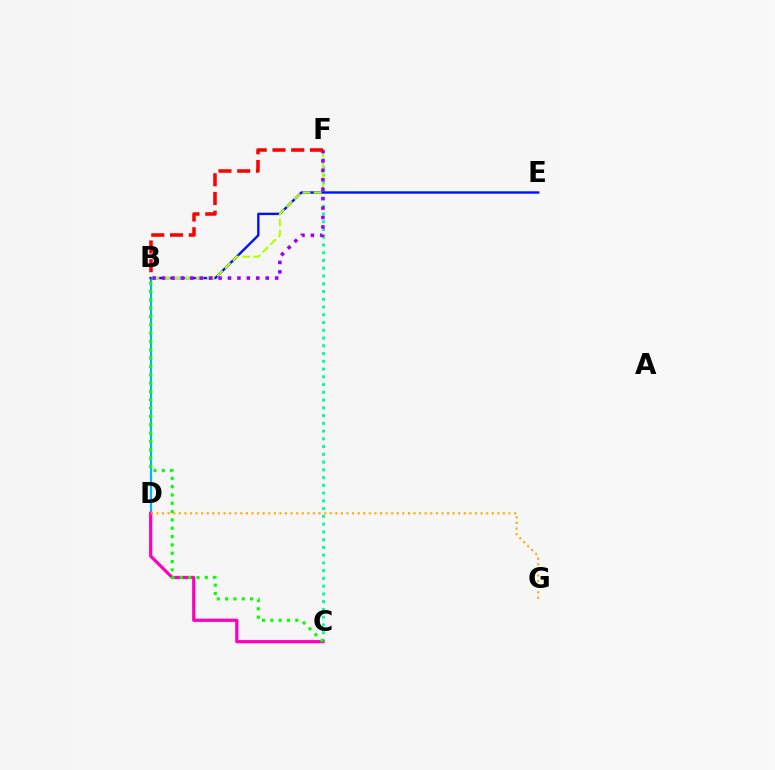{('C', 'F'): [{'color': '#00ff9d', 'line_style': 'dotted', 'thickness': 2.11}], ('B', 'D'): [{'color': '#00b5ff', 'line_style': 'solid', 'thickness': 1.6}], ('B', 'E'): [{'color': '#0010ff', 'line_style': 'solid', 'thickness': 1.71}], ('B', 'F'): [{'color': '#b3ff00', 'line_style': 'dashed', 'thickness': 1.5}, {'color': '#9b00ff', 'line_style': 'dotted', 'thickness': 2.56}, {'color': '#ff0000', 'line_style': 'dashed', 'thickness': 2.55}], ('C', 'D'): [{'color': '#ff00bd', 'line_style': 'solid', 'thickness': 2.32}], ('B', 'C'): [{'color': '#08ff00', 'line_style': 'dotted', 'thickness': 2.26}], ('D', 'G'): [{'color': '#ffa500', 'line_style': 'dotted', 'thickness': 1.52}]}